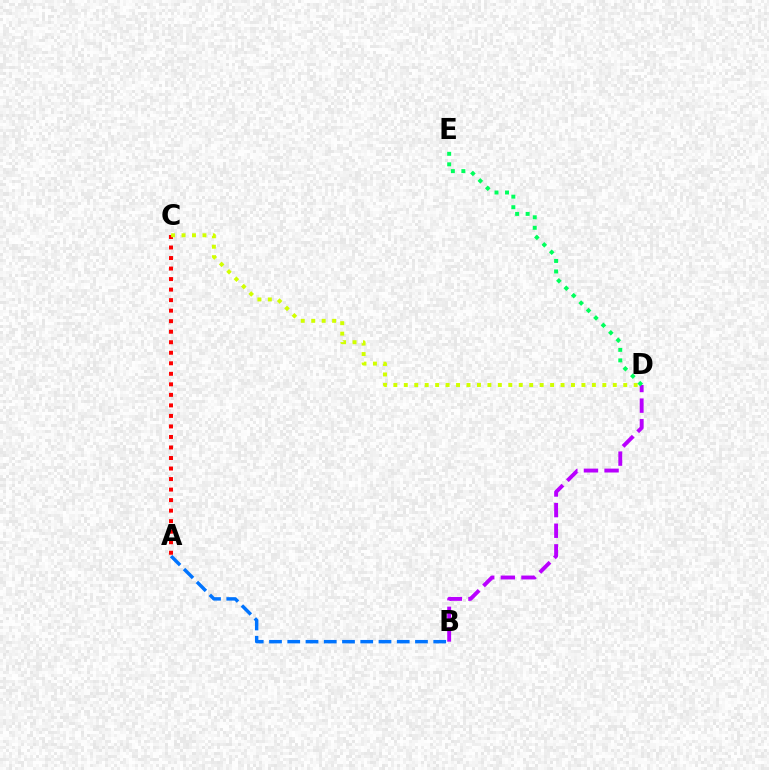{('A', 'C'): [{'color': '#ff0000', 'line_style': 'dotted', 'thickness': 2.86}], ('B', 'D'): [{'color': '#b900ff', 'line_style': 'dashed', 'thickness': 2.8}], ('A', 'B'): [{'color': '#0074ff', 'line_style': 'dashed', 'thickness': 2.48}], ('C', 'D'): [{'color': '#d1ff00', 'line_style': 'dotted', 'thickness': 2.84}], ('D', 'E'): [{'color': '#00ff5c', 'line_style': 'dotted', 'thickness': 2.85}]}